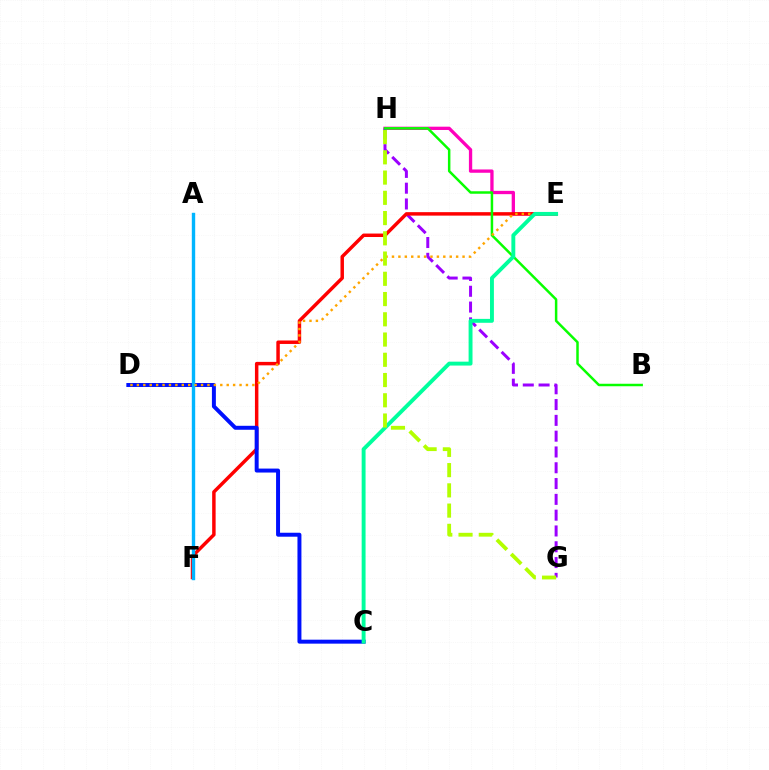{('E', 'H'): [{'color': '#ff00bd', 'line_style': 'solid', 'thickness': 2.38}], ('G', 'H'): [{'color': '#9b00ff', 'line_style': 'dashed', 'thickness': 2.15}, {'color': '#b3ff00', 'line_style': 'dashed', 'thickness': 2.75}], ('E', 'F'): [{'color': '#ff0000', 'line_style': 'solid', 'thickness': 2.49}], ('B', 'H'): [{'color': '#08ff00', 'line_style': 'solid', 'thickness': 1.79}], ('C', 'D'): [{'color': '#0010ff', 'line_style': 'solid', 'thickness': 2.85}], ('A', 'F'): [{'color': '#00b5ff', 'line_style': 'solid', 'thickness': 2.44}], ('D', 'E'): [{'color': '#ffa500', 'line_style': 'dotted', 'thickness': 1.74}], ('C', 'E'): [{'color': '#00ff9d', 'line_style': 'solid', 'thickness': 2.81}]}